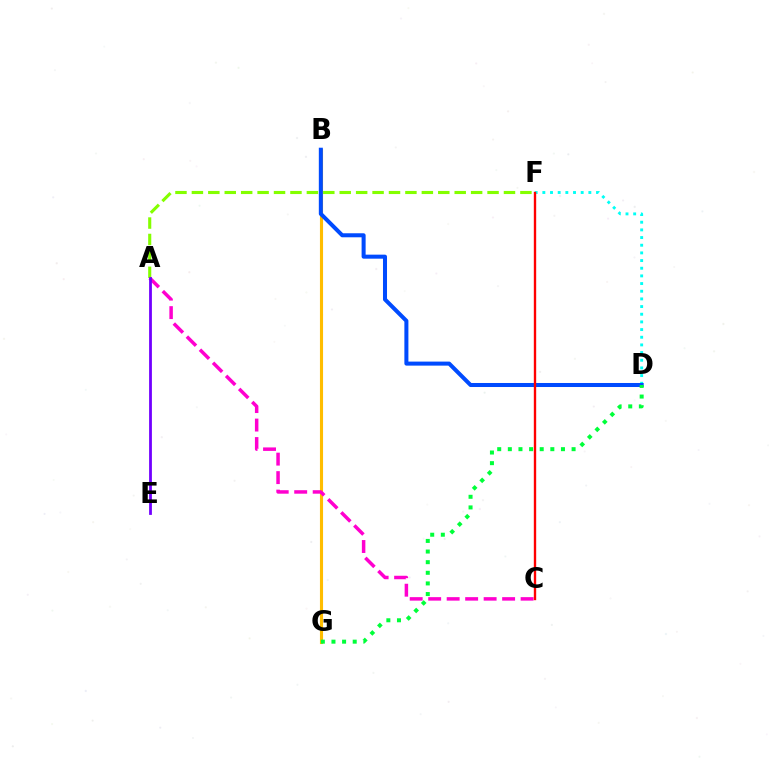{('B', 'G'): [{'color': '#ffbd00', 'line_style': 'solid', 'thickness': 2.24}], ('A', 'C'): [{'color': '#ff00cf', 'line_style': 'dashed', 'thickness': 2.51}], ('D', 'F'): [{'color': '#00fff6', 'line_style': 'dotted', 'thickness': 2.08}], ('A', 'F'): [{'color': '#84ff00', 'line_style': 'dashed', 'thickness': 2.23}], ('B', 'D'): [{'color': '#004bff', 'line_style': 'solid', 'thickness': 2.9}], ('A', 'E'): [{'color': '#7200ff', 'line_style': 'solid', 'thickness': 2.01}], ('C', 'F'): [{'color': '#ff0000', 'line_style': 'solid', 'thickness': 1.7}], ('D', 'G'): [{'color': '#00ff39', 'line_style': 'dotted', 'thickness': 2.89}]}